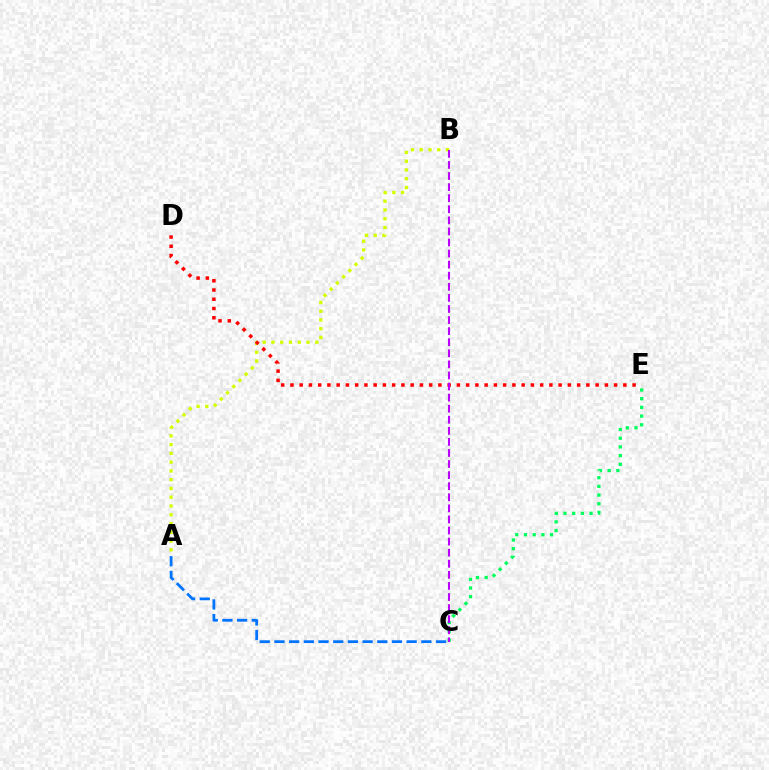{('A', 'B'): [{'color': '#d1ff00', 'line_style': 'dotted', 'thickness': 2.38}], ('A', 'C'): [{'color': '#0074ff', 'line_style': 'dashed', 'thickness': 2.0}], ('C', 'E'): [{'color': '#00ff5c', 'line_style': 'dotted', 'thickness': 2.36}], ('D', 'E'): [{'color': '#ff0000', 'line_style': 'dotted', 'thickness': 2.51}], ('B', 'C'): [{'color': '#b900ff', 'line_style': 'dashed', 'thickness': 1.5}]}